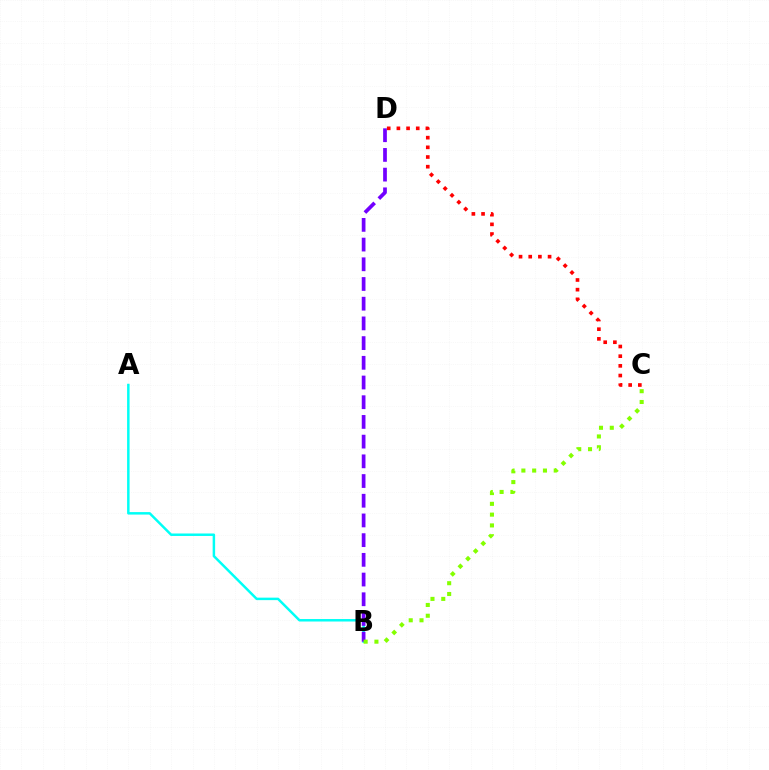{('A', 'B'): [{'color': '#00fff6', 'line_style': 'solid', 'thickness': 1.78}], ('B', 'D'): [{'color': '#7200ff', 'line_style': 'dashed', 'thickness': 2.68}], ('C', 'D'): [{'color': '#ff0000', 'line_style': 'dotted', 'thickness': 2.63}], ('B', 'C'): [{'color': '#84ff00', 'line_style': 'dotted', 'thickness': 2.93}]}